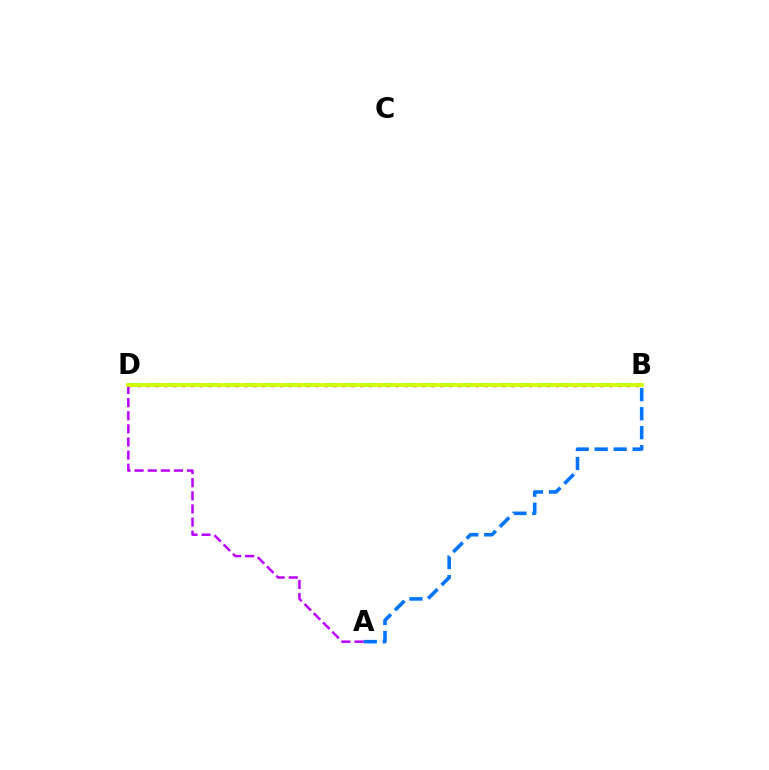{('B', 'D'): [{'color': '#00ff5c', 'line_style': 'dashed', 'thickness': 2.66}, {'color': '#ff0000', 'line_style': 'dotted', 'thickness': 2.42}, {'color': '#d1ff00', 'line_style': 'solid', 'thickness': 2.7}], ('A', 'B'): [{'color': '#0074ff', 'line_style': 'dashed', 'thickness': 2.58}], ('A', 'D'): [{'color': '#b900ff', 'line_style': 'dashed', 'thickness': 1.78}]}